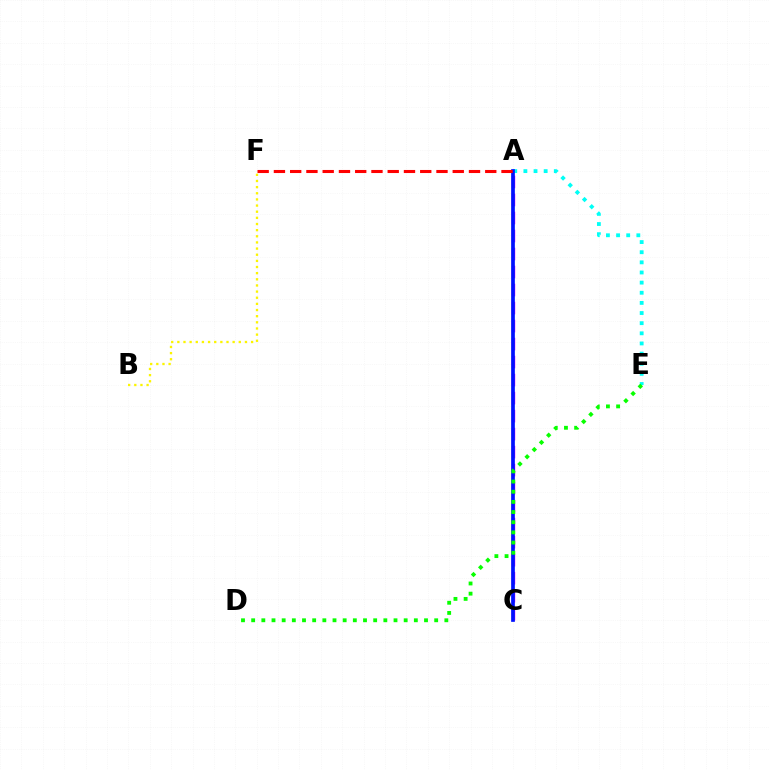{('A', 'C'): [{'color': '#ee00ff', 'line_style': 'dashed', 'thickness': 2.45}, {'color': '#0010ff', 'line_style': 'solid', 'thickness': 2.66}], ('A', 'E'): [{'color': '#00fff6', 'line_style': 'dotted', 'thickness': 2.75}], ('A', 'F'): [{'color': '#ff0000', 'line_style': 'dashed', 'thickness': 2.21}], ('B', 'F'): [{'color': '#fcf500', 'line_style': 'dotted', 'thickness': 1.67}], ('D', 'E'): [{'color': '#08ff00', 'line_style': 'dotted', 'thickness': 2.76}]}